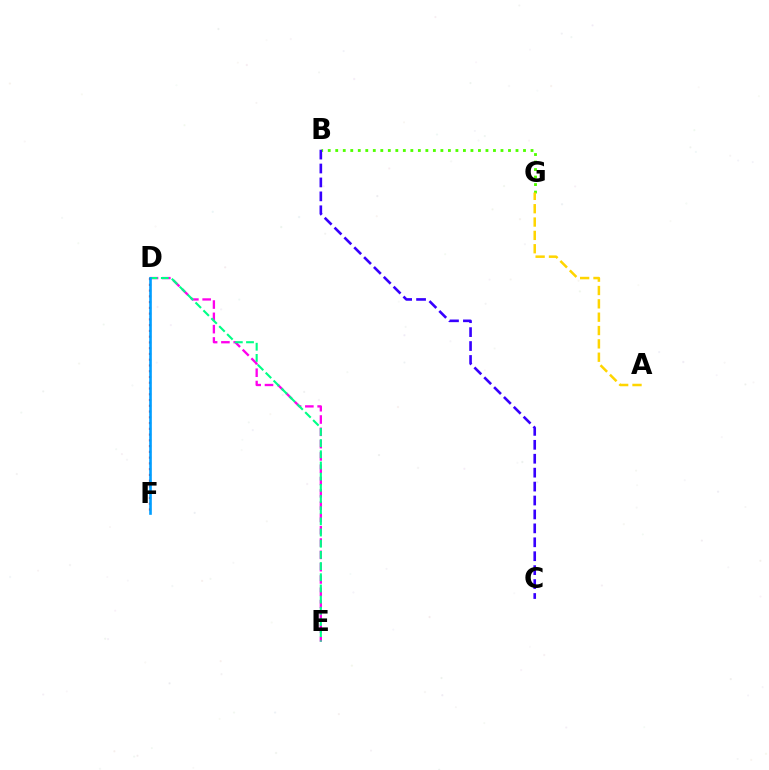{('D', 'E'): [{'color': '#ff00ed', 'line_style': 'dashed', 'thickness': 1.67}, {'color': '#00ff86', 'line_style': 'dashed', 'thickness': 1.52}], ('B', 'G'): [{'color': '#4fff00', 'line_style': 'dotted', 'thickness': 2.04}], ('A', 'G'): [{'color': '#ffd500', 'line_style': 'dashed', 'thickness': 1.81}], ('B', 'C'): [{'color': '#3700ff', 'line_style': 'dashed', 'thickness': 1.89}], ('D', 'F'): [{'color': '#ff0000', 'line_style': 'dotted', 'thickness': 1.56}, {'color': '#009eff', 'line_style': 'solid', 'thickness': 1.89}]}